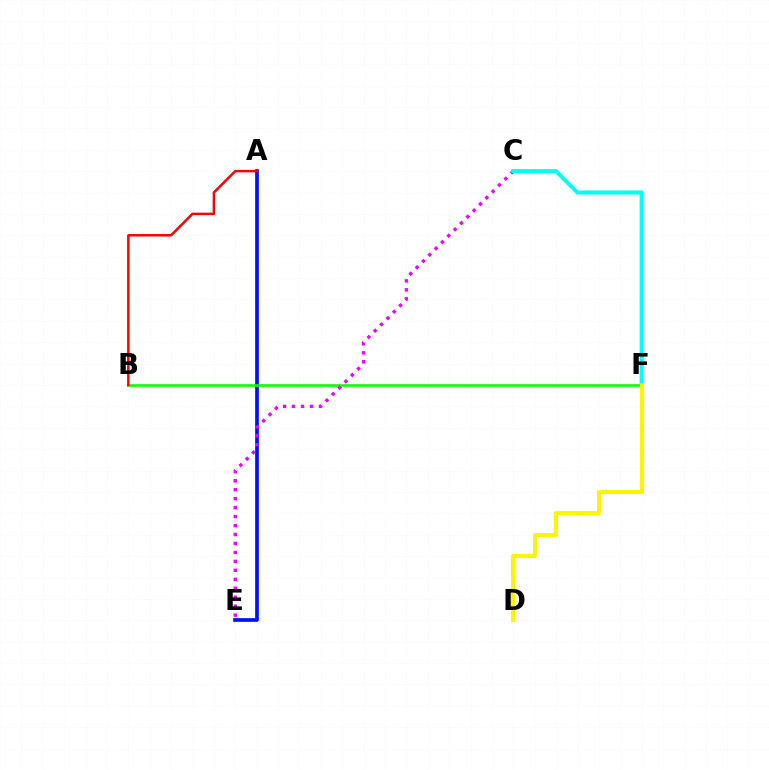{('A', 'E'): [{'color': '#0010ff', 'line_style': 'solid', 'thickness': 2.66}], ('B', 'F'): [{'color': '#08ff00', 'line_style': 'solid', 'thickness': 1.88}], ('C', 'E'): [{'color': '#ee00ff', 'line_style': 'dotted', 'thickness': 2.44}], ('C', 'F'): [{'color': '#00fff6', 'line_style': 'solid', 'thickness': 2.92}], ('A', 'B'): [{'color': '#ff0000', 'line_style': 'solid', 'thickness': 1.79}], ('D', 'F'): [{'color': '#fcf500', 'line_style': 'solid', 'thickness': 2.86}]}